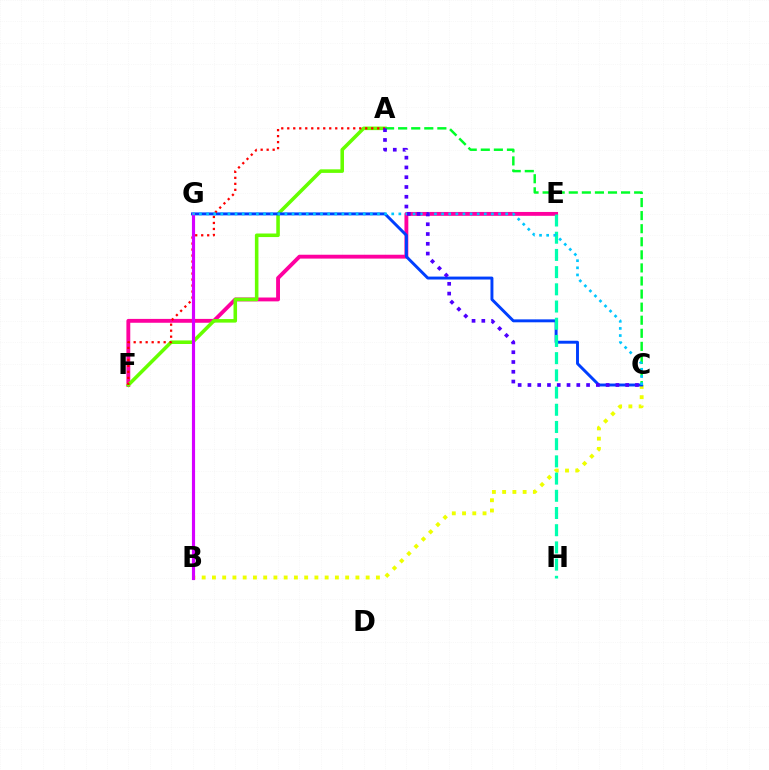{('E', 'F'): [{'color': '#ff00a0', 'line_style': 'solid', 'thickness': 2.78}], ('A', 'F'): [{'color': '#66ff00', 'line_style': 'solid', 'thickness': 2.56}, {'color': '#ff0000', 'line_style': 'dotted', 'thickness': 1.63}], ('A', 'C'): [{'color': '#00ff27', 'line_style': 'dashed', 'thickness': 1.78}, {'color': '#4f00ff', 'line_style': 'dotted', 'thickness': 2.66}], ('B', 'C'): [{'color': '#eeff00', 'line_style': 'dotted', 'thickness': 2.78}], ('B', 'G'): [{'color': '#ff8800', 'line_style': 'dashed', 'thickness': 2.02}, {'color': '#d600ff', 'line_style': 'solid', 'thickness': 2.27}], ('C', 'G'): [{'color': '#003fff', 'line_style': 'solid', 'thickness': 2.11}, {'color': '#00c7ff', 'line_style': 'dotted', 'thickness': 1.93}], ('E', 'H'): [{'color': '#00ffaf', 'line_style': 'dashed', 'thickness': 2.34}]}